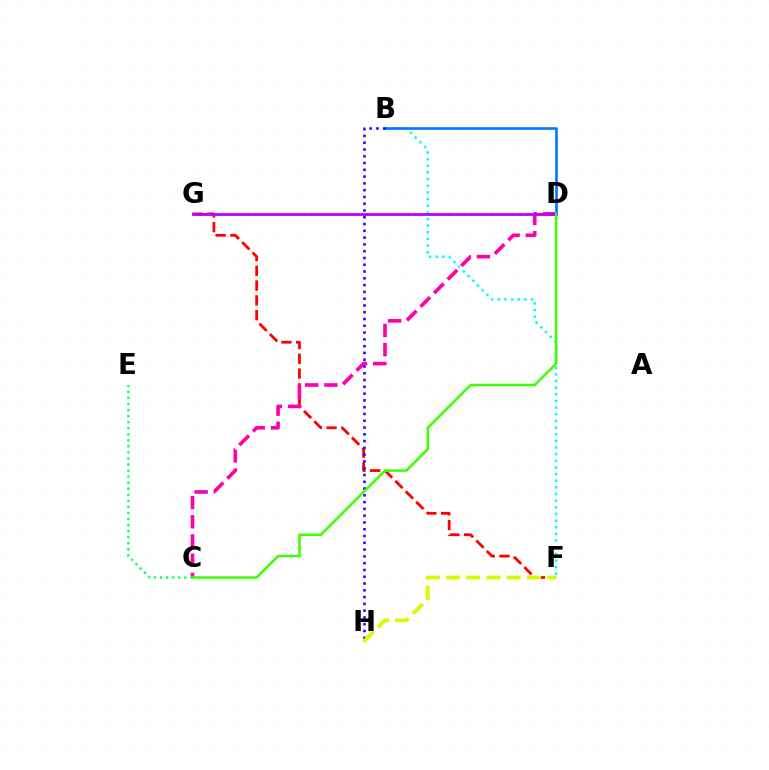{('D', 'G'): [{'color': '#ff9400', 'line_style': 'dotted', 'thickness': 1.89}, {'color': '#b900ff', 'line_style': 'solid', 'thickness': 1.99}], ('F', 'G'): [{'color': '#ff0000', 'line_style': 'dashed', 'thickness': 2.01}], ('B', 'F'): [{'color': '#00fff6', 'line_style': 'dotted', 'thickness': 1.81}], ('C', 'D'): [{'color': '#ff00ac', 'line_style': 'dashed', 'thickness': 2.61}, {'color': '#3dff00', 'line_style': 'solid', 'thickness': 1.81}], ('B', 'D'): [{'color': '#0074ff', 'line_style': 'solid', 'thickness': 1.87}], ('B', 'H'): [{'color': '#2500ff', 'line_style': 'dotted', 'thickness': 1.84}], ('F', 'H'): [{'color': '#d1ff00', 'line_style': 'dashed', 'thickness': 2.75}], ('C', 'E'): [{'color': '#00ff5c', 'line_style': 'dotted', 'thickness': 1.64}]}